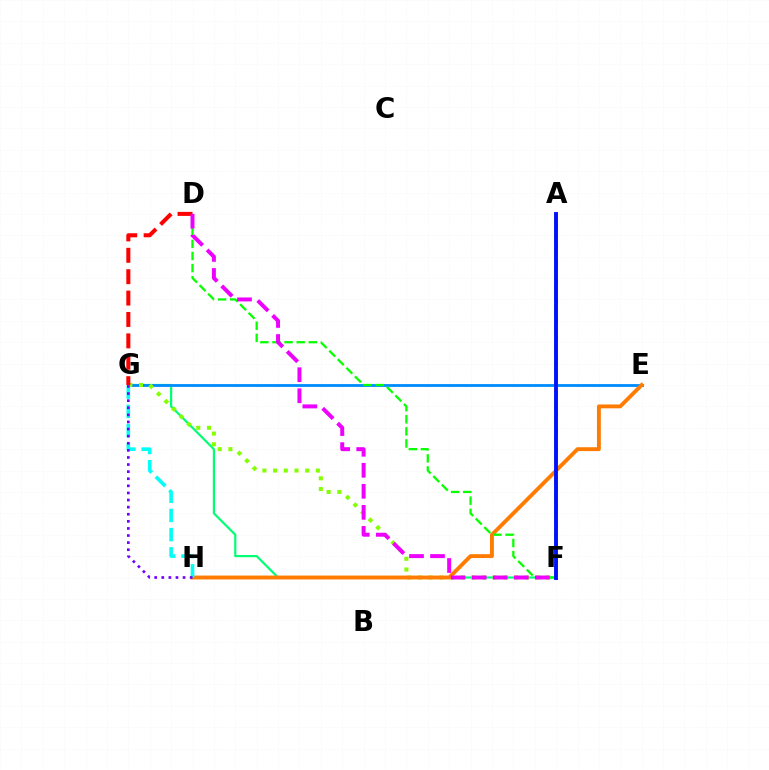{('F', 'G'): [{'color': '#00ff74', 'line_style': 'solid', 'thickness': 1.58}, {'color': '#84ff00', 'line_style': 'dotted', 'thickness': 2.91}], ('E', 'G'): [{'color': '#008cff', 'line_style': 'solid', 'thickness': 2.03}], ('A', 'F'): [{'color': '#ff0094', 'line_style': 'solid', 'thickness': 2.03}, {'color': '#fcf500', 'line_style': 'dashed', 'thickness': 2.53}, {'color': '#0010ff', 'line_style': 'solid', 'thickness': 2.78}], ('D', 'G'): [{'color': '#ff0000', 'line_style': 'dashed', 'thickness': 2.91}], ('E', 'H'): [{'color': '#ff7c00', 'line_style': 'solid', 'thickness': 2.79}], ('G', 'H'): [{'color': '#00fff6', 'line_style': 'dashed', 'thickness': 2.61}, {'color': '#7200ff', 'line_style': 'dotted', 'thickness': 1.93}], ('D', 'F'): [{'color': '#08ff00', 'line_style': 'dashed', 'thickness': 1.64}, {'color': '#ee00ff', 'line_style': 'dashed', 'thickness': 2.86}]}